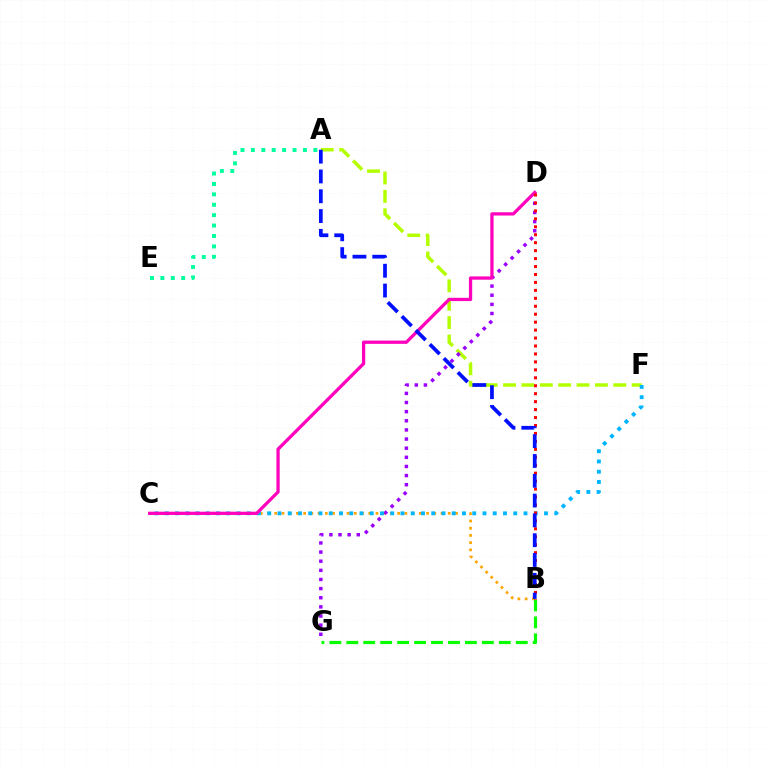{('A', 'E'): [{'color': '#00ff9d', 'line_style': 'dotted', 'thickness': 2.83}], ('B', 'C'): [{'color': '#ffa500', 'line_style': 'dotted', 'thickness': 1.96}], ('B', 'G'): [{'color': '#08ff00', 'line_style': 'dashed', 'thickness': 2.3}], ('A', 'F'): [{'color': '#b3ff00', 'line_style': 'dashed', 'thickness': 2.5}], ('D', 'G'): [{'color': '#9b00ff', 'line_style': 'dotted', 'thickness': 2.48}], ('C', 'F'): [{'color': '#00b5ff', 'line_style': 'dotted', 'thickness': 2.78}], ('C', 'D'): [{'color': '#ff00bd', 'line_style': 'solid', 'thickness': 2.35}], ('B', 'D'): [{'color': '#ff0000', 'line_style': 'dotted', 'thickness': 2.16}], ('A', 'B'): [{'color': '#0010ff', 'line_style': 'dashed', 'thickness': 2.69}]}